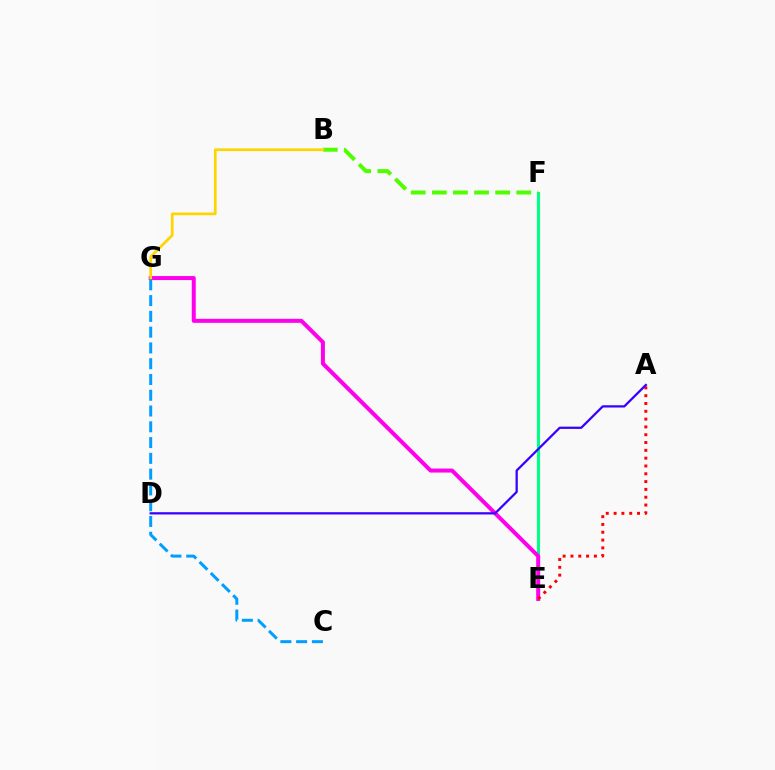{('E', 'F'): [{'color': '#00ff86', 'line_style': 'solid', 'thickness': 2.22}], ('B', 'F'): [{'color': '#4fff00', 'line_style': 'dashed', 'thickness': 2.87}], ('E', 'G'): [{'color': '#ff00ed', 'line_style': 'solid', 'thickness': 2.88}], ('A', 'E'): [{'color': '#ff0000', 'line_style': 'dotted', 'thickness': 2.12}], ('A', 'D'): [{'color': '#3700ff', 'line_style': 'solid', 'thickness': 1.62}], ('B', 'G'): [{'color': '#ffd500', 'line_style': 'solid', 'thickness': 1.95}], ('C', 'G'): [{'color': '#009eff', 'line_style': 'dashed', 'thickness': 2.14}]}